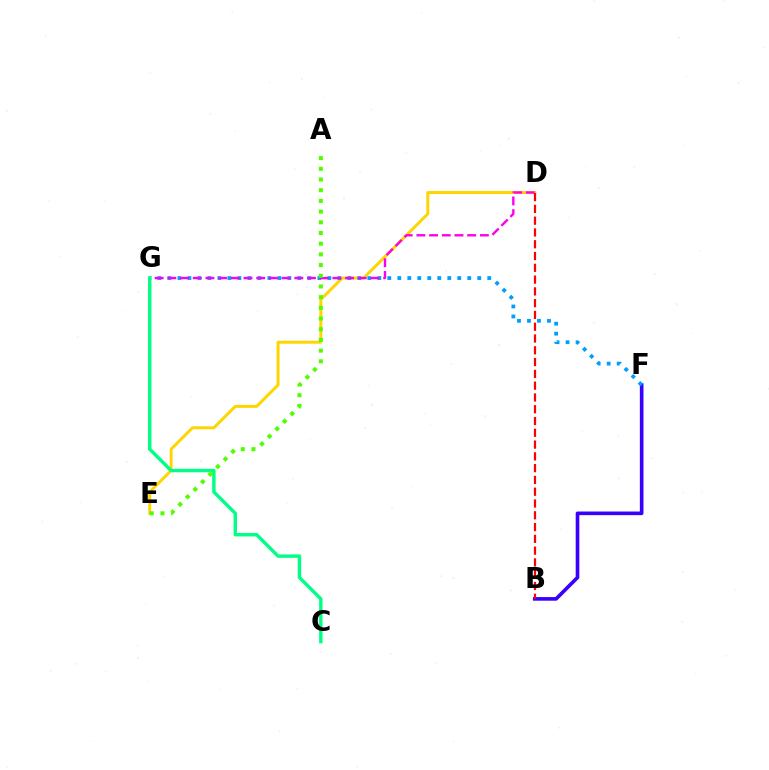{('D', 'E'): [{'color': '#ffd500', 'line_style': 'solid', 'thickness': 2.12}], ('B', 'F'): [{'color': '#3700ff', 'line_style': 'solid', 'thickness': 2.61}], ('F', 'G'): [{'color': '#009eff', 'line_style': 'dotted', 'thickness': 2.72}], ('D', 'G'): [{'color': '#ff00ed', 'line_style': 'dashed', 'thickness': 1.72}], ('C', 'G'): [{'color': '#00ff86', 'line_style': 'solid', 'thickness': 2.47}], ('A', 'E'): [{'color': '#4fff00', 'line_style': 'dotted', 'thickness': 2.91}], ('B', 'D'): [{'color': '#ff0000', 'line_style': 'dashed', 'thickness': 1.6}]}